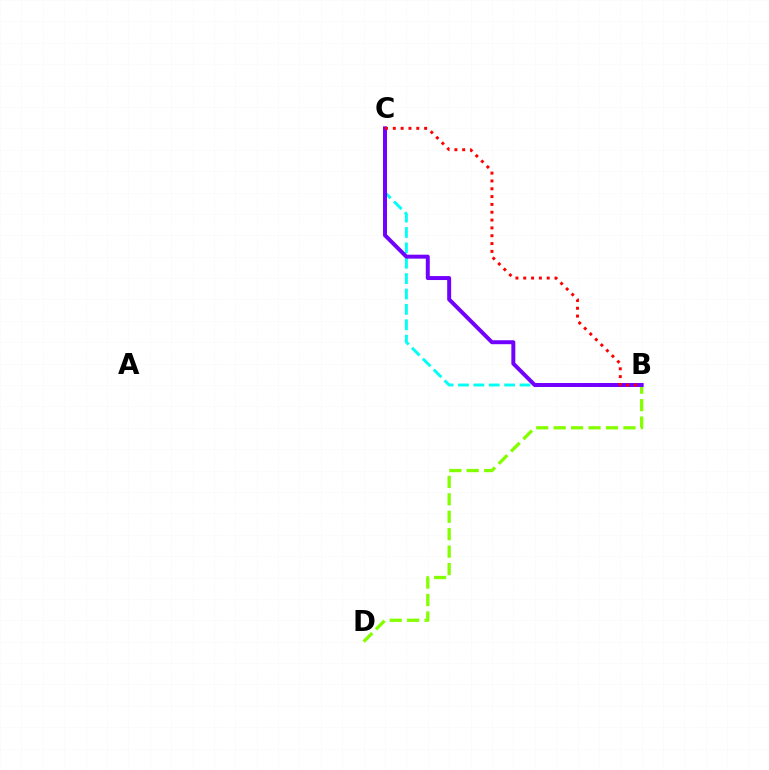{('B', 'D'): [{'color': '#84ff00', 'line_style': 'dashed', 'thickness': 2.37}], ('B', 'C'): [{'color': '#00fff6', 'line_style': 'dashed', 'thickness': 2.09}, {'color': '#7200ff', 'line_style': 'solid', 'thickness': 2.85}, {'color': '#ff0000', 'line_style': 'dotted', 'thickness': 2.13}]}